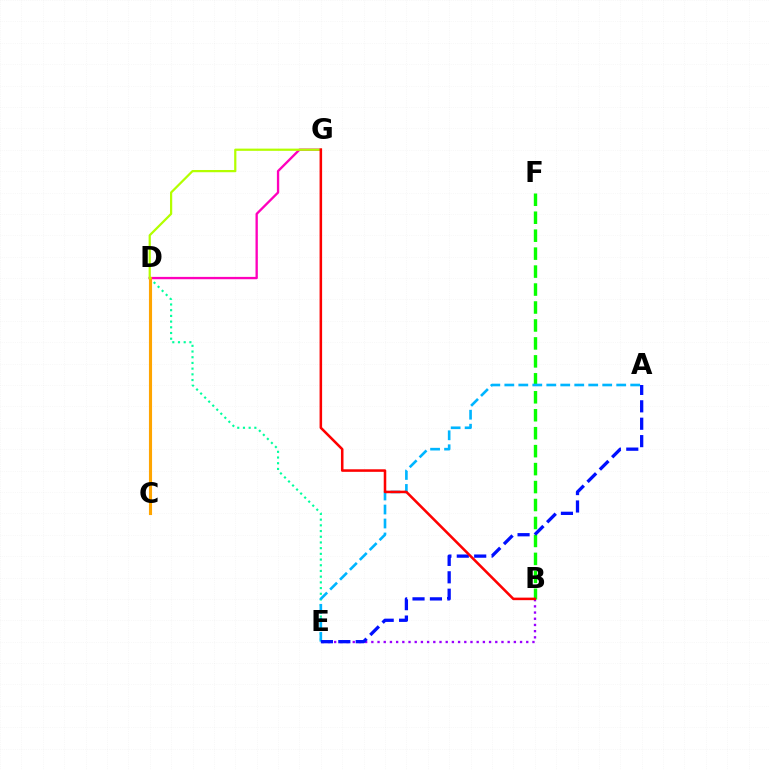{('B', 'E'): [{'color': '#9b00ff', 'line_style': 'dotted', 'thickness': 1.68}], ('D', 'E'): [{'color': '#00ff9d', 'line_style': 'dotted', 'thickness': 1.55}], ('B', 'F'): [{'color': '#08ff00', 'line_style': 'dashed', 'thickness': 2.44}], ('D', 'G'): [{'color': '#ff00bd', 'line_style': 'solid', 'thickness': 1.68}, {'color': '#b3ff00', 'line_style': 'solid', 'thickness': 1.6}], ('C', 'D'): [{'color': '#ffa500', 'line_style': 'solid', 'thickness': 2.24}], ('A', 'E'): [{'color': '#00b5ff', 'line_style': 'dashed', 'thickness': 1.9}, {'color': '#0010ff', 'line_style': 'dashed', 'thickness': 2.37}], ('B', 'G'): [{'color': '#ff0000', 'line_style': 'solid', 'thickness': 1.83}]}